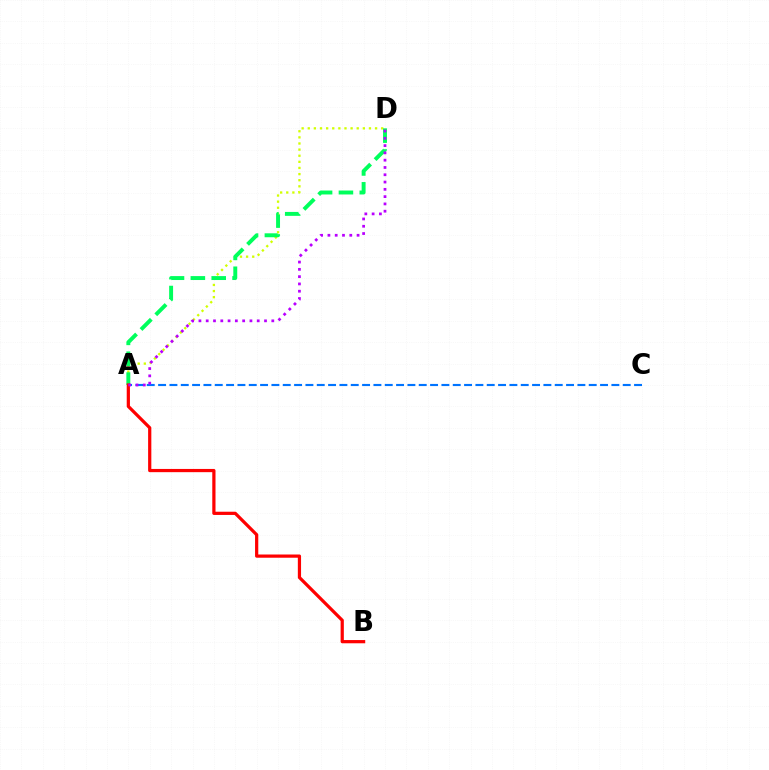{('A', 'C'): [{'color': '#0074ff', 'line_style': 'dashed', 'thickness': 1.54}], ('A', 'D'): [{'color': '#d1ff00', 'line_style': 'dotted', 'thickness': 1.66}, {'color': '#00ff5c', 'line_style': 'dashed', 'thickness': 2.83}, {'color': '#b900ff', 'line_style': 'dotted', 'thickness': 1.98}], ('A', 'B'): [{'color': '#ff0000', 'line_style': 'solid', 'thickness': 2.32}]}